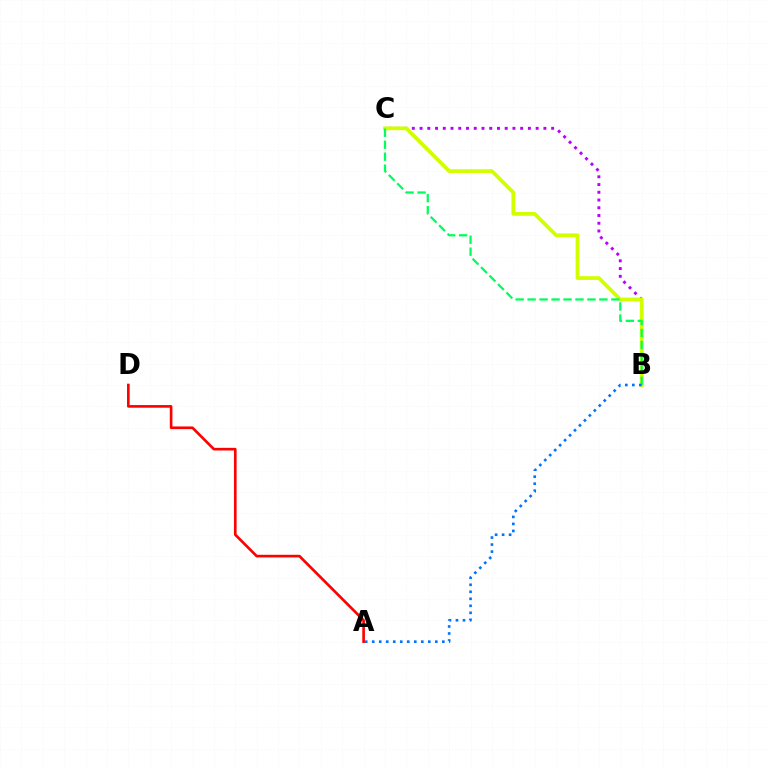{('B', 'C'): [{'color': '#b900ff', 'line_style': 'dotted', 'thickness': 2.1}, {'color': '#d1ff00', 'line_style': 'solid', 'thickness': 2.71}, {'color': '#00ff5c', 'line_style': 'dashed', 'thickness': 1.63}], ('A', 'D'): [{'color': '#ff0000', 'line_style': 'solid', 'thickness': 1.91}], ('A', 'B'): [{'color': '#0074ff', 'line_style': 'dotted', 'thickness': 1.9}]}